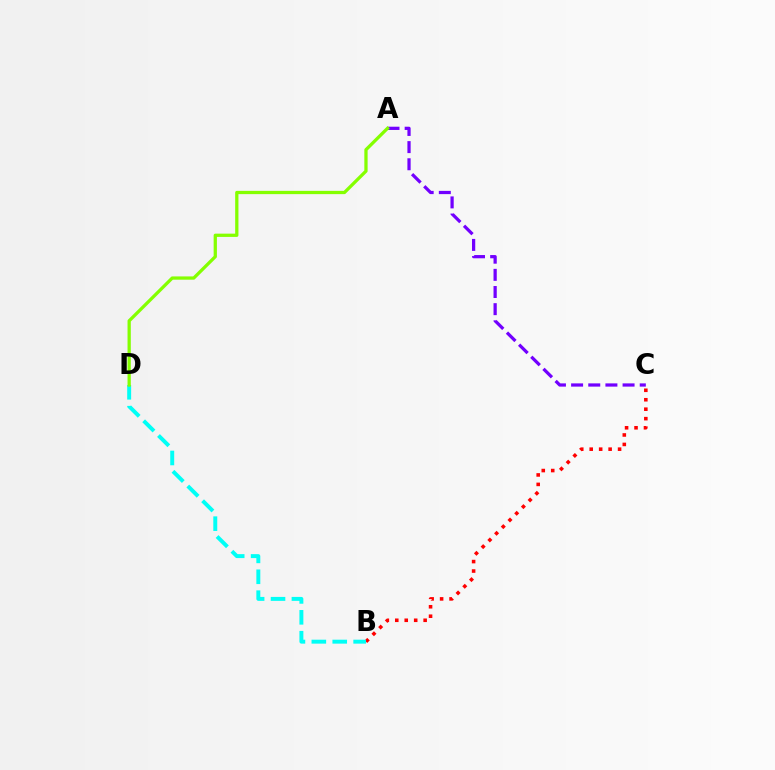{('B', 'C'): [{'color': '#ff0000', 'line_style': 'dotted', 'thickness': 2.57}], ('A', 'C'): [{'color': '#7200ff', 'line_style': 'dashed', 'thickness': 2.33}], ('B', 'D'): [{'color': '#00fff6', 'line_style': 'dashed', 'thickness': 2.84}], ('A', 'D'): [{'color': '#84ff00', 'line_style': 'solid', 'thickness': 2.35}]}